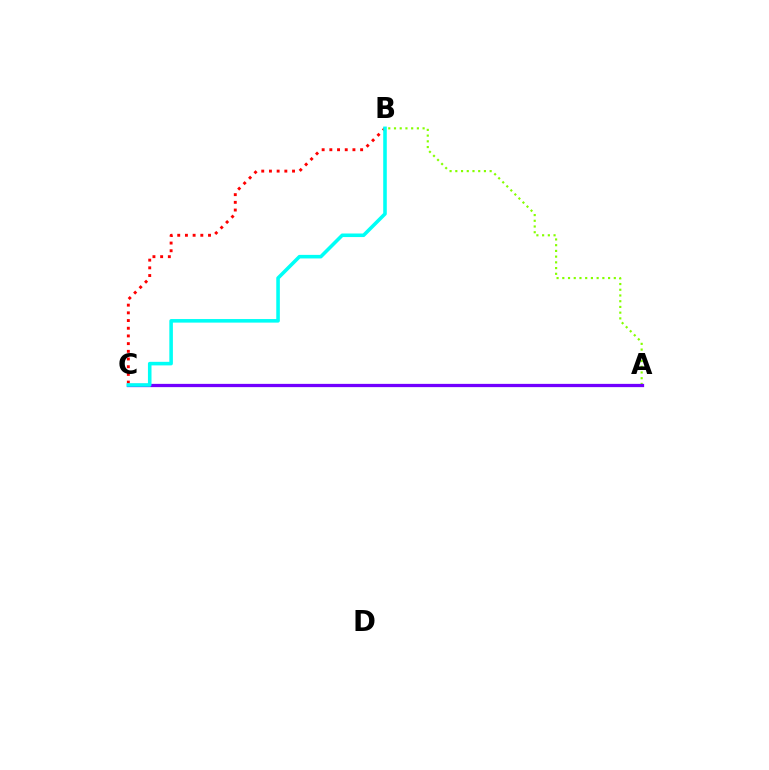{('A', 'B'): [{'color': '#84ff00', 'line_style': 'dotted', 'thickness': 1.56}], ('B', 'C'): [{'color': '#ff0000', 'line_style': 'dotted', 'thickness': 2.09}, {'color': '#00fff6', 'line_style': 'solid', 'thickness': 2.57}], ('A', 'C'): [{'color': '#7200ff', 'line_style': 'solid', 'thickness': 2.35}]}